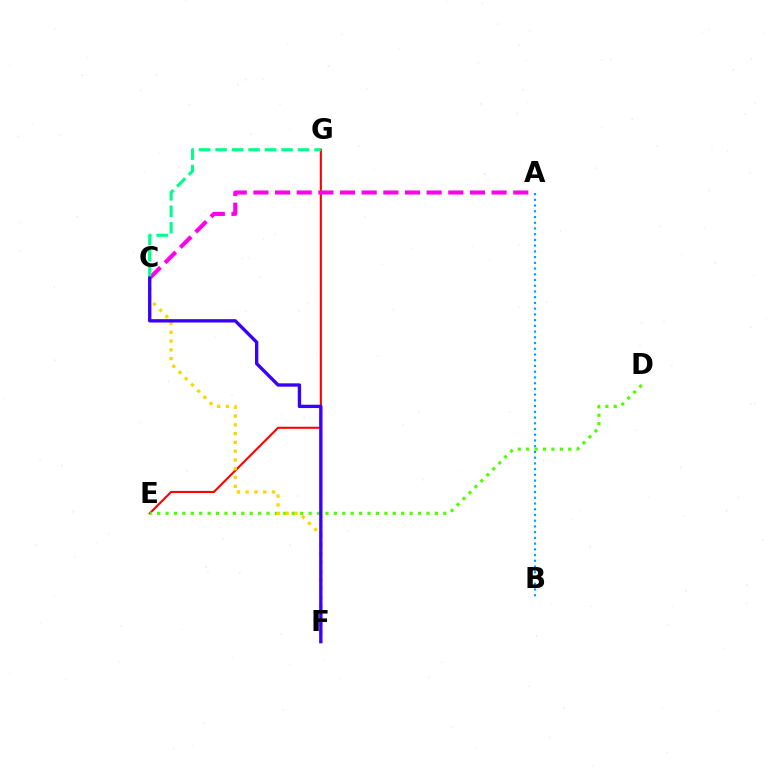{('E', 'G'): [{'color': '#ff0000', 'line_style': 'solid', 'thickness': 1.51}], ('A', 'B'): [{'color': '#009eff', 'line_style': 'dotted', 'thickness': 1.56}], ('A', 'C'): [{'color': '#ff00ed', 'line_style': 'dashed', 'thickness': 2.94}], ('D', 'E'): [{'color': '#4fff00', 'line_style': 'dotted', 'thickness': 2.29}], ('C', 'G'): [{'color': '#00ff86', 'line_style': 'dashed', 'thickness': 2.24}], ('C', 'F'): [{'color': '#ffd500', 'line_style': 'dotted', 'thickness': 2.38}, {'color': '#3700ff', 'line_style': 'solid', 'thickness': 2.4}]}